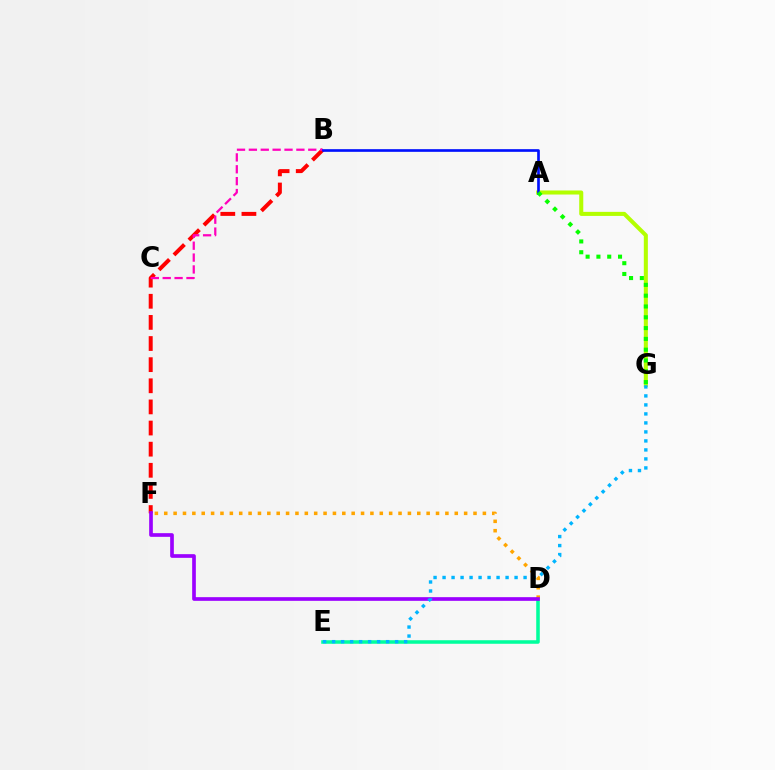{('B', 'F'): [{'color': '#ff0000', 'line_style': 'dashed', 'thickness': 2.87}], ('B', 'C'): [{'color': '#ff00bd', 'line_style': 'dashed', 'thickness': 1.61}], ('A', 'G'): [{'color': '#b3ff00', 'line_style': 'solid', 'thickness': 2.91}, {'color': '#08ff00', 'line_style': 'dotted', 'thickness': 2.93}], ('A', 'B'): [{'color': '#0010ff', 'line_style': 'solid', 'thickness': 1.92}], ('D', 'E'): [{'color': '#00ff9d', 'line_style': 'solid', 'thickness': 2.55}], ('D', 'F'): [{'color': '#ffa500', 'line_style': 'dotted', 'thickness': 2.55}, {'color': '#9b00ff', 'line_style': 'solid', 'thickness': 2.64}], ('E', 'G'): [{'color': '#00b5ff', 'line_style': 'dotted', 'thickness': 2.45}]}